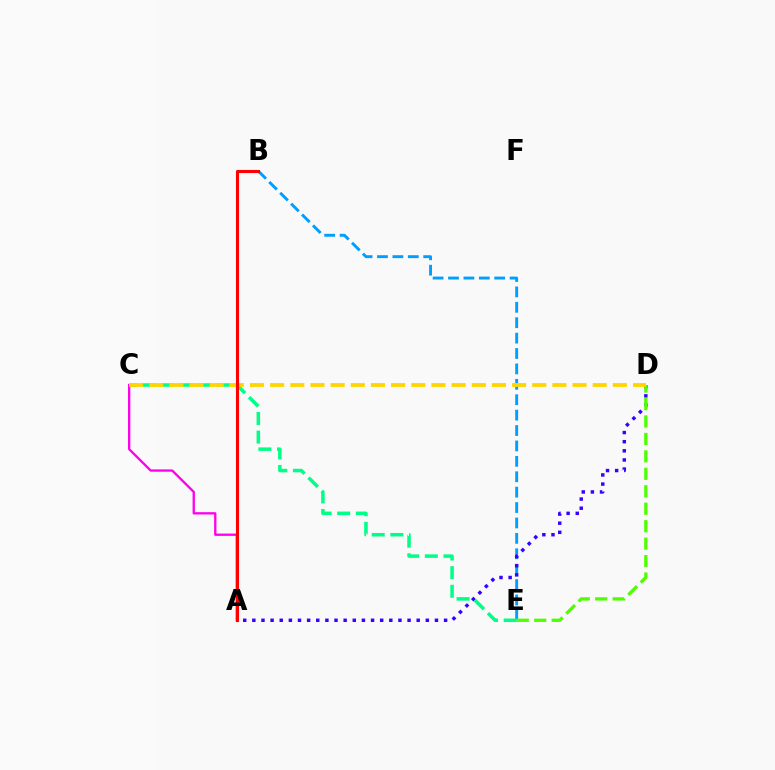{('B', 'E'): [{'color': '#009eff', 'line_style': 'dashed', 'thickness': 2.09}], ('A', 'D'): [{'color': '#3700ff', 'line_style': 'dotted', 'thickness': 2.48}], ('C', 'E'): [{'color': '#00ff86', 'line_style': 'dashed', 'thickness': 2.53}], ('A', 'C'): [{'color': '#ff00ed', 'line_style': 'solid', 'thickness': 1.68}], ('D', 'E'): [{'color': '#4fff00', 'line_style': 'dashed', 'thickness': 2.37}], ('C', 'D'): [{'color': '#ffd500', 'line_style': 'dashed', 'thickness': 2.74}], ('A', 'B'): [{'color': '#ff0000', 'line_style': 'solid', 'thickness': 2.23}]}